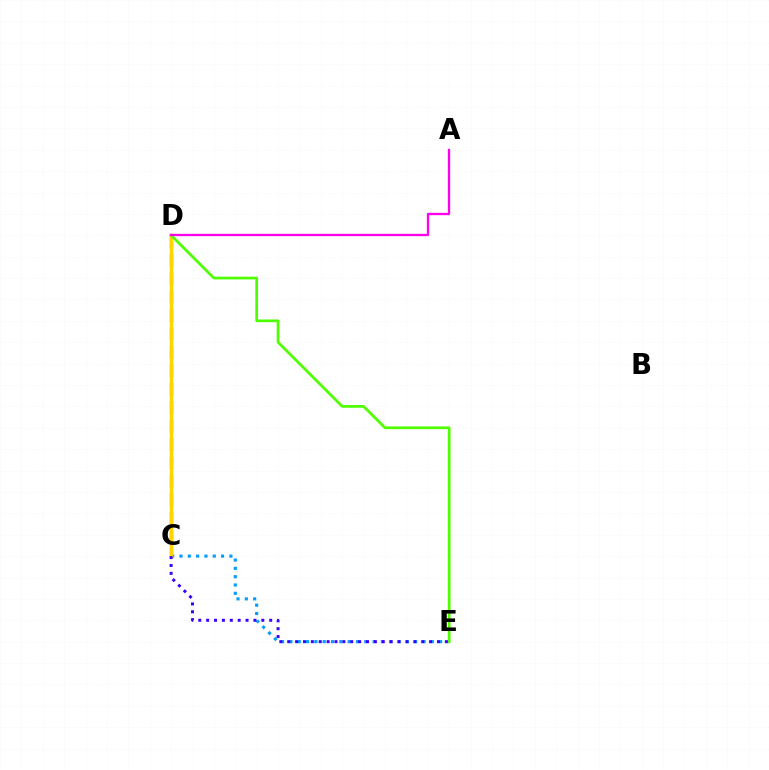{('C', 'D'): [{'color': '#00ff86', 'line_style': 'dashed', 'thickness': 2.5}, {'color': '#ff0000', 'line_style': 'dotted', 'thickness': 2.05}, {'color': '#ffd500', 'line_style': 'solid', 'thickness': 2.48}], ('C', 'E'): [{'color': '#009eff', 'line_style': 'dotted', 'thickness': 2.26}, {'color': '#3700ff', 'line_style': 'dotted', 'thickness': 2.14}], ('D', 'E'): [{'color': '#4fff00', 'line_style': 'solid', 'thickness': 1.97}], ('A', 'D'): [{'color': '#ff00ed', 'line_style': 'solid', 'thickness': 1.67}]}